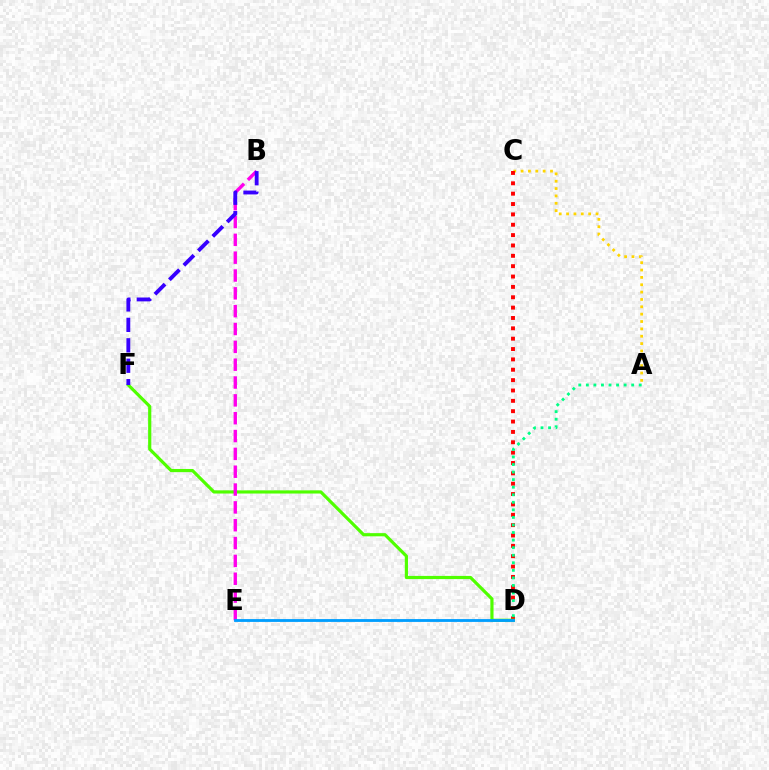{('A', 'C'): [{'color': '#ffd500', 'line_style': 'dotted', 'thickness': 2.0}], ('C', 'D'): [{'color': '#ff0000', 'line_style': 'dotted', 'thickness': 2.81}], ('A', 'D'): [{'color': '#00ff86', 'line_style': 'dotted', 'thickness': 2.05}], ('D', 'F'): [{'color': '#4fff00', 'line_style': 'solid', 'thickness': 2.29}], ('B', 'E'): [{'color': '#ff00ed', 'line_style': 'dashed', 'thickness': 2.42}], ('D', 'E'): [{'color': '#009eff', 'line_style': 'solid', 'thickness': 2.04}], ('B', 'F'): [{'color': '#3700ff', 'line_style': 'dashed', 'thickness': 2.78}]}